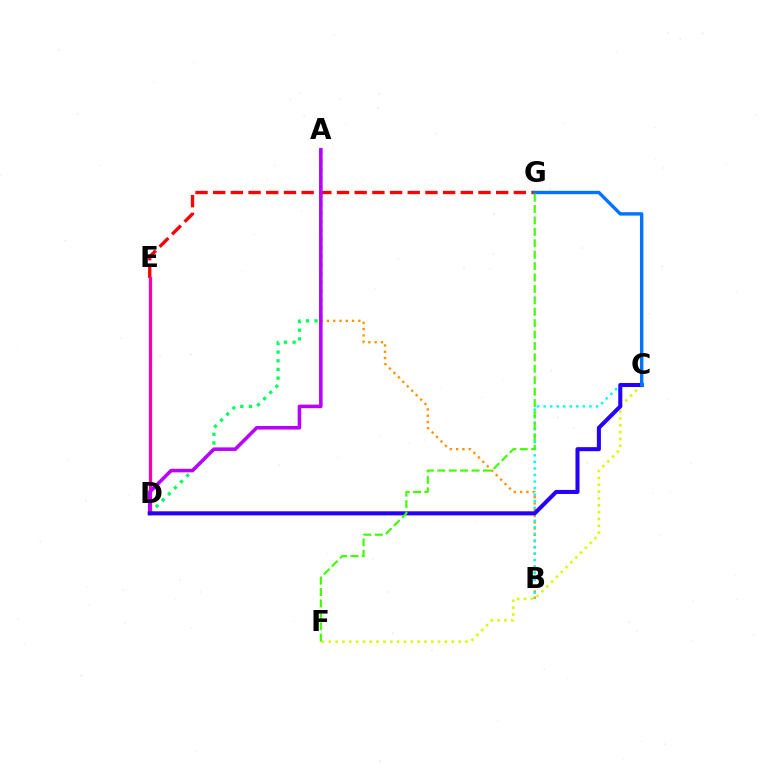{('A', 'B'): [{'color': '#ff9400', 'line_style': 'dotted', 'thickness': 1.71}], ('E', 'G'): [{'color': '#ff0000', 'line_style': 'dashed', 'thickness': 2.4}], ('D', 'E'): [{'color': '#ff00ac', 'line_style': 'solid', 'thickness': 2.33}], ('A', 'D'): [{'color': '#00ff5c', 'line_style': 'dotted', 'thickness': 2.35}, {'color': '#b900ff', 'line_style': 'solid', 'thickness': 2.56}], ('B', 'C'): [{'color': '#00fff6', 'line_style': 'dotted', 'thickness': 1.78}], ('C', 'F'): [{'color': '#d1ff00', 'line_style': 'dotted', 'thickness': 1.86}], ('C', 'D'): [{'color': '#2500ff', 'line_style': 'solid', 'thickness': 2.92}], ('C', 'G'): [{'color': '#0074ff', 'line_style': 'solid', 'thickness': 2.44}], ('F', 'G'): [{'color': '#3dff00', 'line_style': 'dashed', 'thickness': 1.55}]}